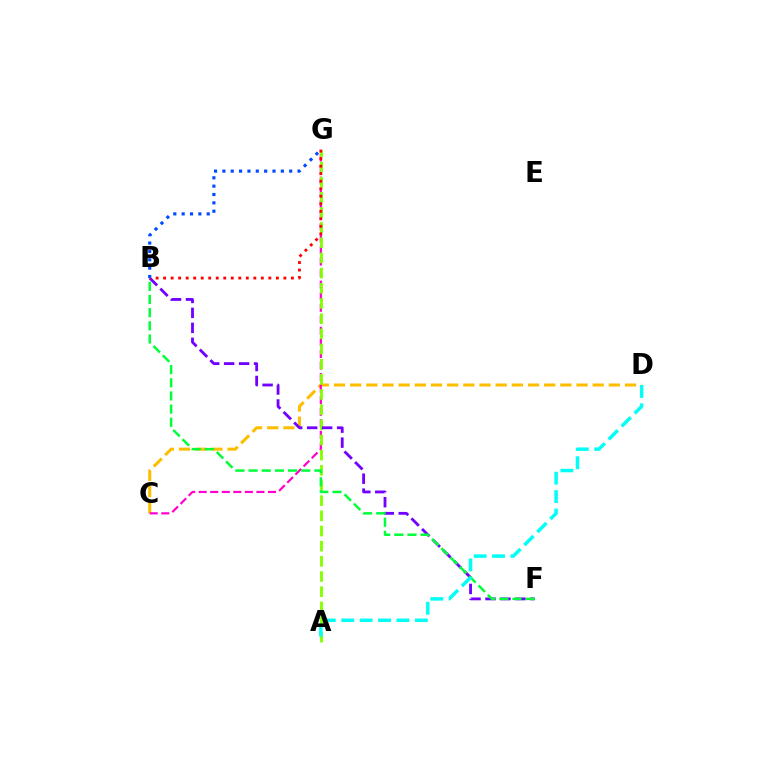{('C', 'D'): [{'color': '#ffbd00', 'line_style': 'dashed', 'thickness': 2.2}], ('C', 'G'): [{'color': '#ff00cf', 'line_style': 'dashed', 'thickness': 1.57}], ('A', 'G'): [{'color': '#84ff00', 'line_style': 'dashed', 'thickness': 2.06}], ('B', 'F'): [{'color': '#7200ff', 'line_style': 'dashed', 'thickness': 2.03}, {'color': '#00ff39', 'line_style': 'dashed', 'thickness': 1.79}], ('A', 'D'): [{'color': '#00fff6', 'line_style': 'dashed', 'thickness': 2.5}], ('B', 'G'): [{'color': '#ff0000', 'line_style': 'dotted', 'thickness': 2.04}, {'color': '#004bff', 'line_style': 'dotted', 'thickness': 2.27}]}